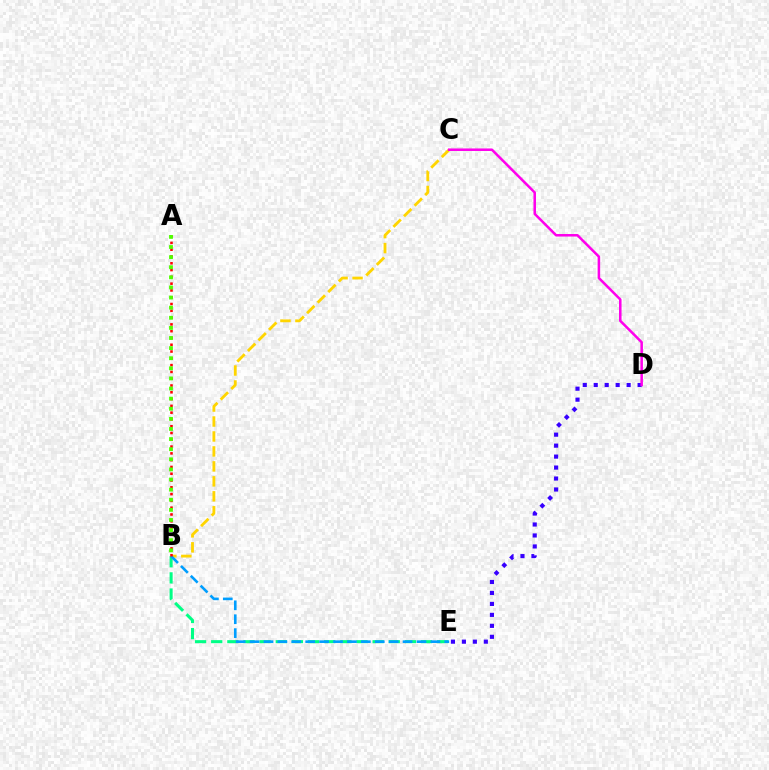{('B', 'C'): [{'color': '#ffd500', 'line_style': 'dashed', 'thickness': 2.03}], ('B', 'E'): [{'color': '#00ff86', 'line_style': 'dashed', 'thickness': 2.19}, {'color': '#009eff', 'line_style': 'dashed', 'thickness': 1.89}], ('D', 'E'): [{'color': '#3700ff', 'line_style': 'dotted', 'thickness': 2.98}], ('A', 'B'): [{'color': '#ff0000', 'line_style': 'dotted', 'thickness': 1.84}, {'color': '#4fff00', 'line_style': 'dotted', 'thickness': 2.75}], ('C', 'D'): [{'color': '#ff00ed', 'line_style': 'solid', 'thickness': 1.82}]}